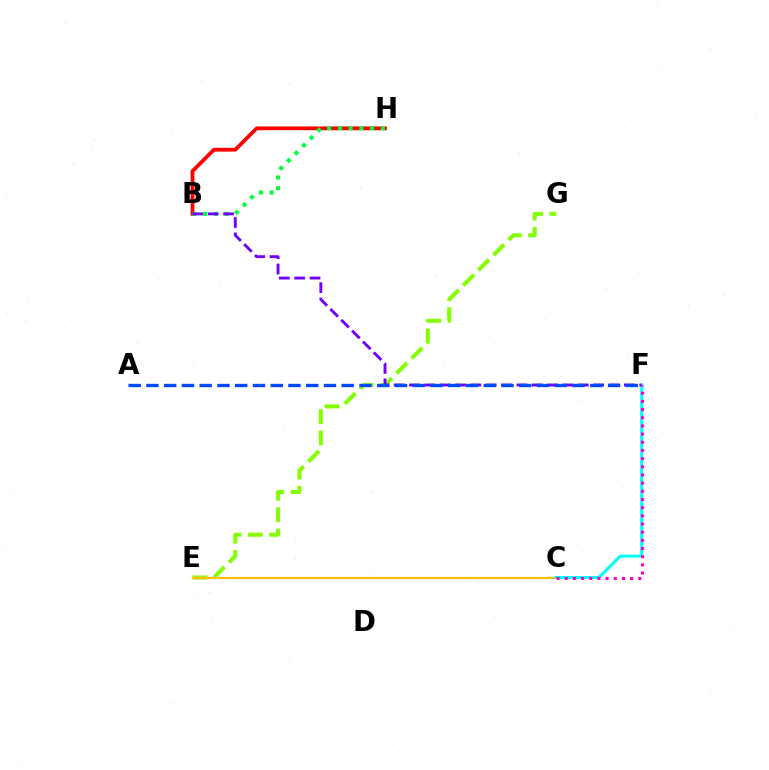{('E', 'G'): [{'color': '#84ff00', 'line_style': 'dashed', 'thickness': 2.91}], ('C', 'E'): [{'color': '#ffbd00', 'line_style': 'solid', 'thickness': 1.56}], ('B', 'H'): [{'color': '#ff0000', 'line_style': 'solid', 'thickness': 2.7}, {'color': '#00ff39', 'line_style': 'dotted', 'thickness': 2.92}], ('C', 'F'): [{'color': '#00fff6', 'line_style': 'solid', 'thickness': 2.18}, {'color': '#ff00cf', 'line_style': 'dotted', 'thickness': 2.22}], ('B', 'F'): [{'color': '#7200ff', 'line_style': 'dashed', 'thickness': 2.08}], ('A', 'F'): [{'color': '#004bff', 'line_style': 'dashed', 'thickness': 2.41}]}